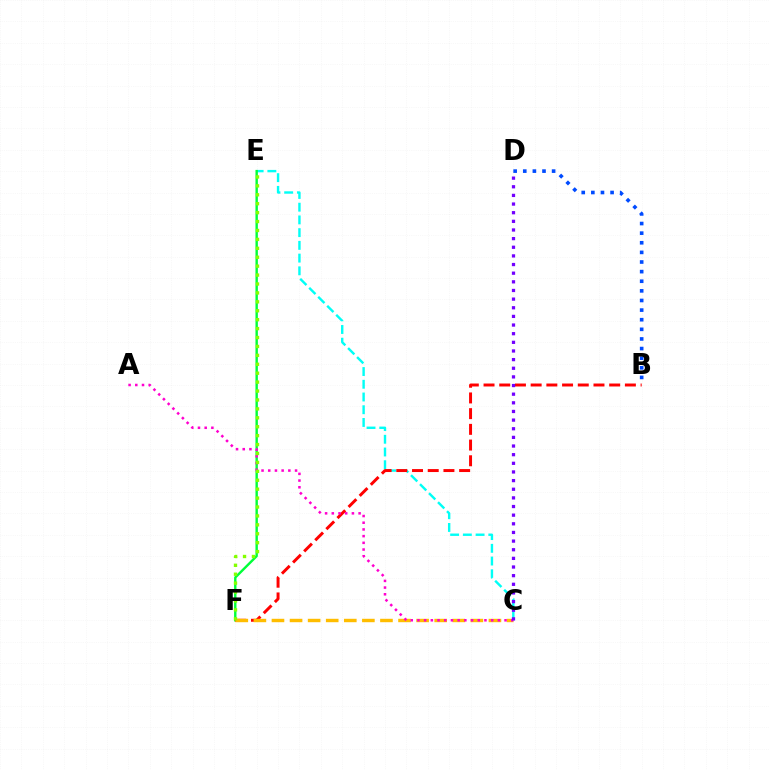{('C', 'E'): [{'color': '#00fff6', 'line_style': 'dashed', 'thickness': 1.73}], ('E', 'F'): [{'color': '#00ff39', 'line_style': 'solid', 'thickness': 1.73}, {'color': '#84ff00', 'line_style': 'dotted', 'thickness': 2.42}], ('B', 'F'): [{'color': '#ff0000', 'line_style': 'dashed', 'thickness': 2.13}], ('C', 'F'): [{'color': '#ffbd00', 'line_style': 'dashed', 'thickness': 2.46}], ('A', 'C'): [{'color': '#ff00cf', 'line_style': 'dotted', 'thickness': 1.82}], ('B', 'D'): [{'color': '#004bff', 'line_style': 'dotted', 'thickness': 2.61}], ('C', 'D'): [{'color': '#7200ff', 'line_style': 'dotted', 'thickness': 2.35}]}